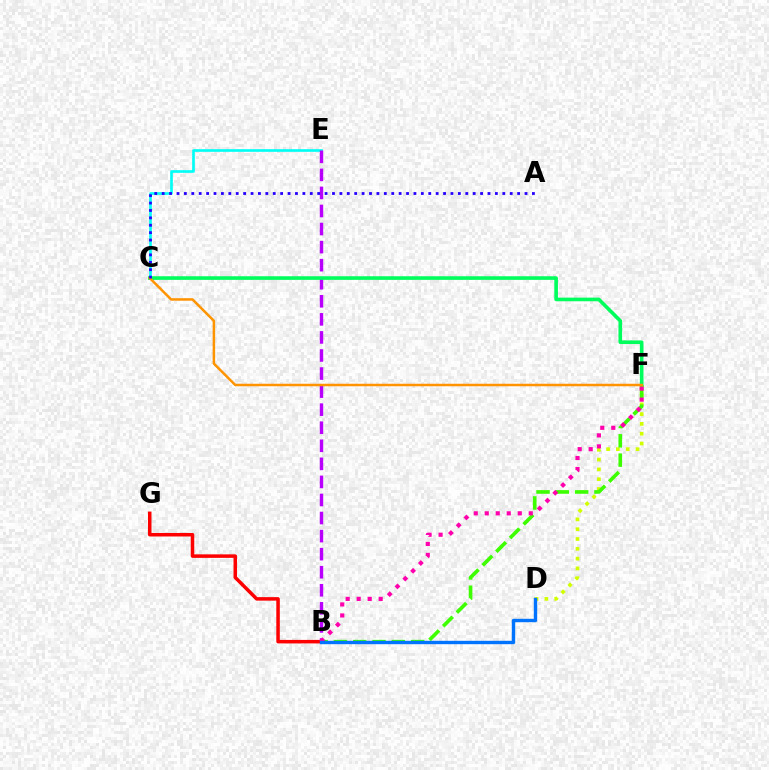{('C', 'E'): [{'color': '#00fff6', 'line_style': 'solid', 'thickness': 1.91}], ('D', 'F'): [{'color': '#d1ff00', 'line_style': 'dotted', 'thickness': 2.67}], ('B', 'E'): [{'color': '#b900ff', 'line_style': 'dashed', 'thickness': 2.45}], ('C', 'F'): [{'color': '#00ff5c', 'line_style': 'solid', 'thickness': 2.61}, {'color': '#ff9400', 'line_style': 'solid', 'thickness': 1.8}], ('B', 'F'): [{'color': '#3dff00', 'line_style': 'dashed', 'thickness': 2.62}, {'color': '#ff00ac', 'line_style': 'dotted', 'thickness': 2.99}], ('B', 'G'): [{'color': '#ff0000', 'line_style': 'solid', 'thickness': 2.53}], ('B', 'D'): [{'color': '#0074ff', 'line_style': 'solid', 'thickness': 2.43}], ('A', 'C'): [{'color': '#2500ff', 'line_style': 'dotted', 'thickness': 2.01}]}